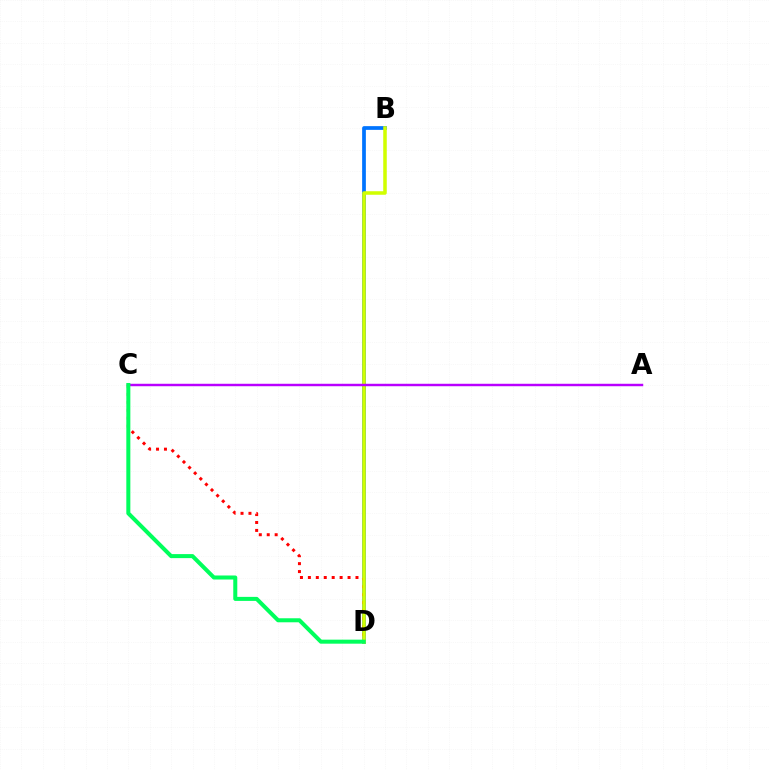{('B', 'D'): [{'color': '#0074ff', 'line_style': 'solid', 'thickness': 2.68}, {'color': '#d1ff00', 'line_style': 'solid', 'thickness': 2.54}], ('C', 'D'): [{'color': '#ff0000', 'line_style': 'dotted', 'thickness': 2.16}, {'color': '#00ff5c', 'line_style': 'solid', 'thickness': 2.9}], ('A', 'C'): [{'color': '#b900ff', 'line_style': 'solid', 'thickness': 1.77}]}